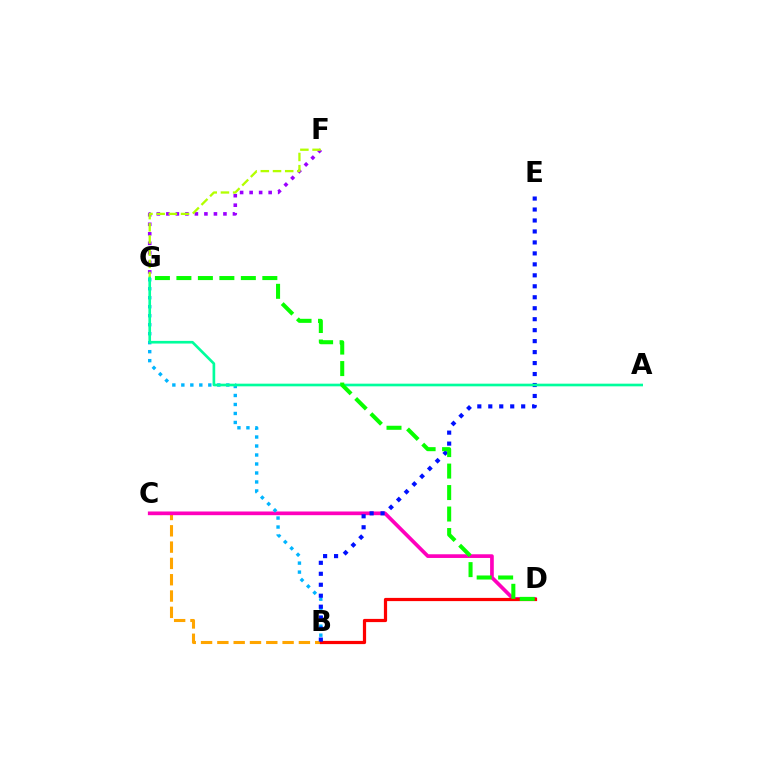{('F', 'G'): [{'color': '#9b00ff', 'line_style': 'dotted', 'thickness': 2.58}, {'color': '#b3ff00', 'line_style': 'dashed', 'thickness': 1.66}], ('B', 'C'): [{'color': '#ffa500', 'line_style': 'dashed', 'thickness': 2.22}], ('C', 'D'): [{'color': '#ff00bd', 'line_style': 'solid', 'thickness': 2.65}], ('B', 'D'): [{'color': '#ff0000', 'line_style': 'solid', 'thickness': 2.31}], ('B', 'G'): [{'color': '#00b5ff', 'line_style': 'dotted', 'thickness': 2.44}], ('B', 'E'): [{'color': '#0010ff', 'line_style': 'dotted', 'thickness': 2.98}], ('A', 'G'): [{'color': '#00ff9d', 'line_style': 'solid', 'thickness': 1.91}], ('D', 'G'): [{'color': '#08ff00', 'line_style': 'dashed', 'thickness': 2.92}]}